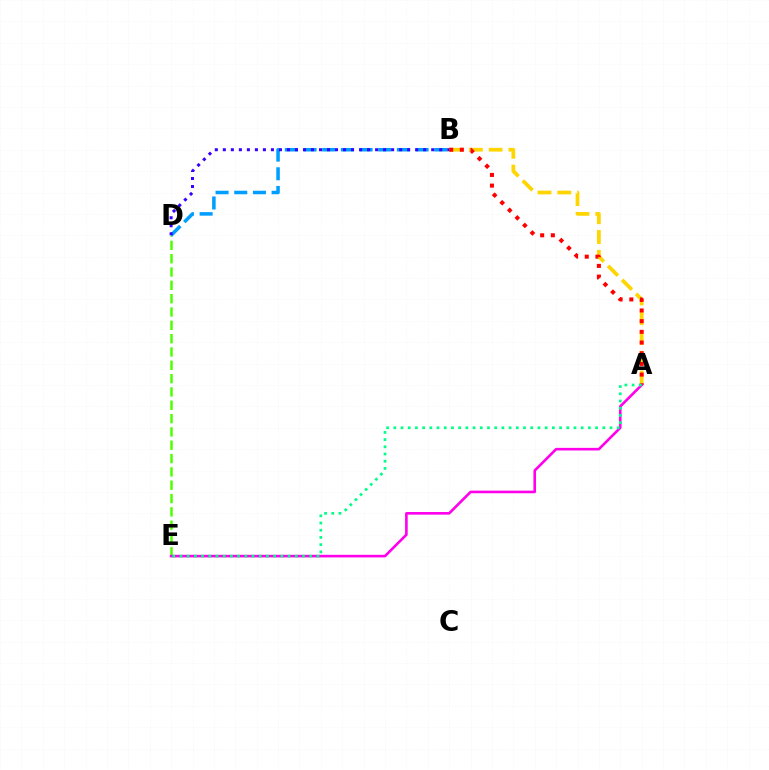{('A', 'B'): [{'color': '#ffd500', 'line_style': 'dashed', 'thickness': 2.69}, {'color': '#ff0000', 'line_style': 'dotted', 'thickness': 2.9}], ('D', 'E'): [{'color': '#4fff00', 'line_style': 'dashed', 'thickness': 1.81}], ('A', 'E'): [{'color': '#ff00ed', 'line_style': 'solid', 'thickness': 1.89}, {'color': '#00ff86', 'line_style': 'dotted', 'thickness': 1.96}], ('B', 'D'): [{'color': '#009eff', 'line_style': 'dashed', 'thickness': 2.54}, {'color': '#3700ff', 'line_style': 'dotted', 'thickness': 2.18}]}